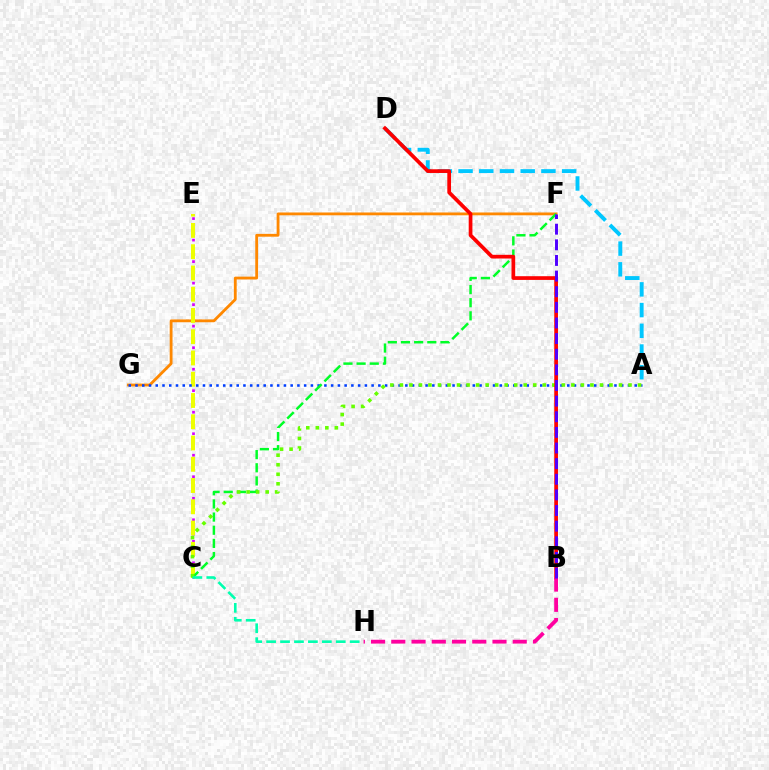{('F', 'G'): [{'color': '#ff8800', 'line_style': 'solid', 'thickness': 2.03}], ('A', 'D'): [{'color': '#00c7ff', 'line_style': 'dashed', 'thickness': 2.81}], ('C', 'E'): [{'color': '#d600ff', 'line_style': 'dotted', 'thickness': 1.95}, {'color': '#eeff00', 'line_style': 'dashed', 'thickness': 2.89}], ('A', 'G'): [{'color': '#003fff', 'line_style': 'dotted', 'thickness': 1.83}], ('C', 'F'): [{'color': '#00ff27', 'line_style': 'dashed', 'thickness': 1.79}], ('A', 'C'): [{'color': '#66ff00', 'line_style': 'dotted', 'thickness': 2.59}], ('B', 'D'): [{'color': '#ff0000', 'line_style': 'solid', 'thickness': 2.68}], ('C', 'H'): [{'color': '#00ffaf', 'line_style': 'dashed', 'thickness': 1.89}], ('B', 'H'): [{'color': '#ff00a0', 'line_style': 'dashed', 'thickness': 2.75}], ('B', 'F'): [{'color': '#4f00ff', 'line_style': 'dashed', 'thickness': 2.12}]}